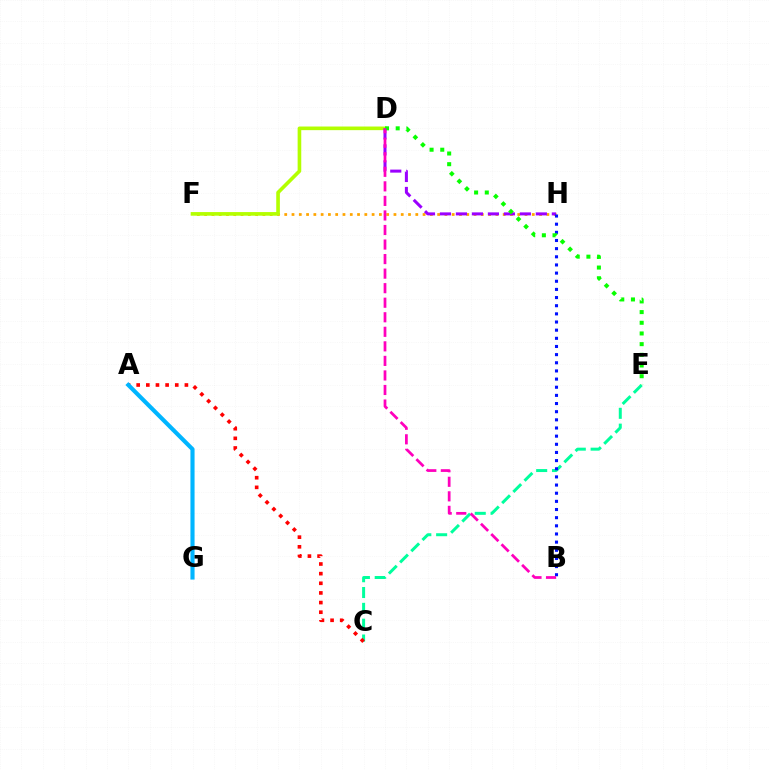{('F', 'H'): [{'color': '#ffa500', 'line_style': 'dotted', 'thickness': 1.98}], ('D', 'F'): [{'color': '#b3ff00', 'line_style': 'solid', 'thickness': 2.61}], ('C', 'E'): [{'color': '#00ff9d', 'line_style': 'dashed', 'thickness': 2.15}], ('D', 'H'): [{'color': '#9b00ff', 'line_style': 'dashed', 'thickness': 2.17}], ('B', 'H'): [{'color': '#0010ff', 'line_style': 'dotted', 'thickness': 2.21}], ('A', 'C'): [{'color': '#ff0000', 'line_style': 'dotted', 'thickness': 2.62}], ('D', 'E'): [{'color': '#08ff00', 'line_style': 'dotted', 'thickness': 2.9}], ('A', 'G'): [{'color': '#00b5ff', 'line_style': 'solid', 'thickness': 2.98}], ('B', 'D'): [{'color': '#ff00bd', 'line_style': 'dashed', 'thickness': 1.98}]}